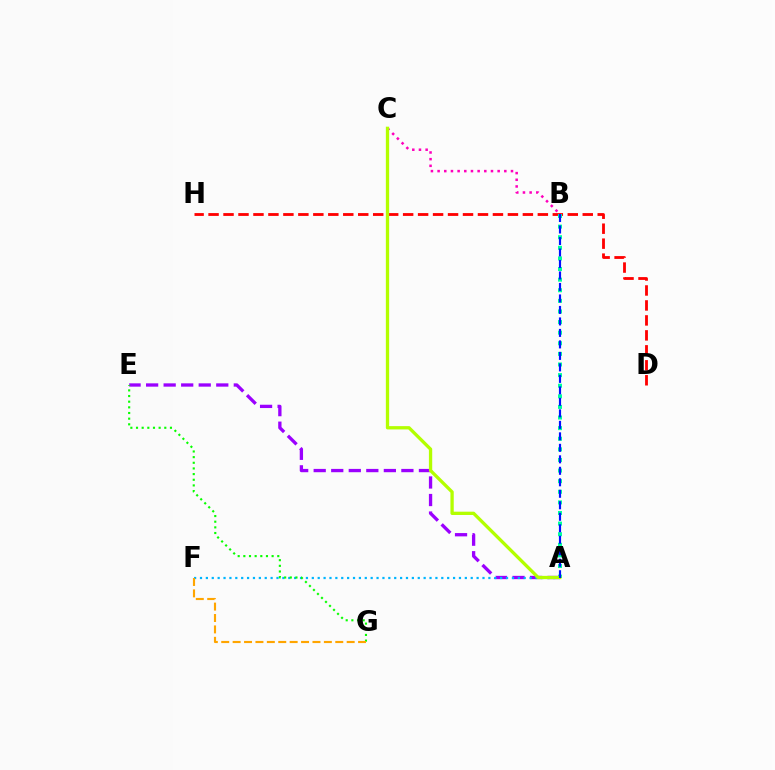{('D', 'H'): [{'color': '#ff0000', 'line_style': 'dashed', 'thickness': 2.03}], ('A', 'E'): [{'color': '#9b00ff', 'line_style': 'dashed', 'thickness': 2.38}], ('A', 'B'): [{'color': '#00ff9d', 'line_style': 'dotted', 'thickness': 2.88}, {'color': '#0010ff', 'line_style': 'dashed', 'thickness': 1.56}], ('A', 'F'): [{'color': '#00b5ff', 'line_style': 'dotted', 'thickness': 1.6}], ('E', 'G'): [{'color': '#08ff00', 'line_style': 'dotted', 'thickness': 1.54}], ('B', 'C'): [{'color': '#ff00bd', 'line_style': 'dotted', 'thickness': 1.81}], ('A', 'C'): [{'color': '#b3ff00', 'line_style': 'solid', 'thickness': 2.38}], ('F', 'G'): [{'color': '#ffa500', 'line_style': 'dashed', 'thickness': 1.55}]}